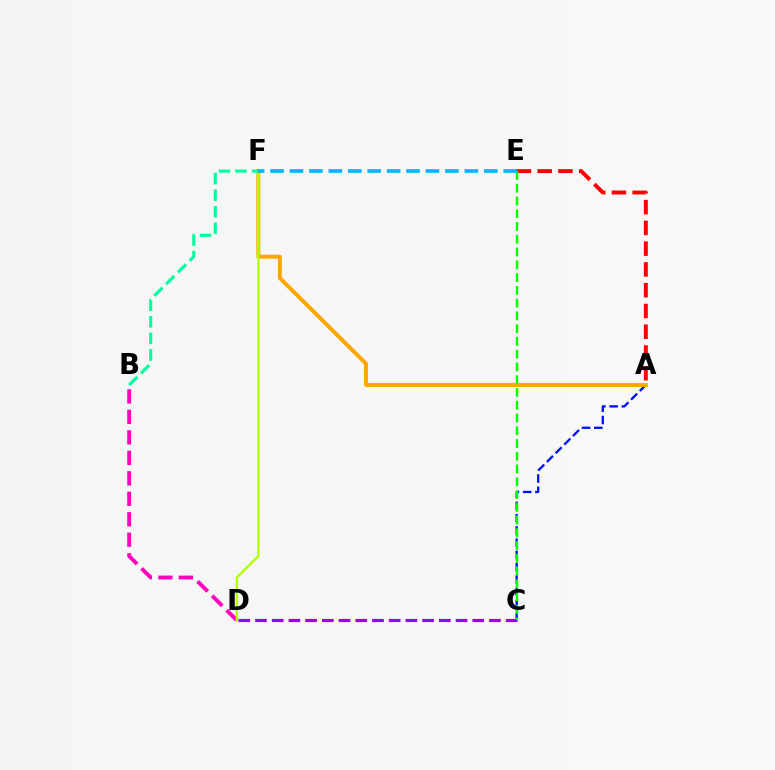{('A', 'C'): [{'color': '#0010ff', 'line_style': 'dashed', 'thickness': 1.66}], ('A', 'F'): [{'color': '#ffa500', 'line_style': 'solid', 'thickness': 2.82}], ('A', 'E'): [{'color': '#ff0000', 'line_style': 'dashed', 'thickness': 2.82}], ('B', 'D'): [{'color': '#ff00bd', 'line_style': 'dashed', 'thickness': 2.78}], ('D', 'F'): [{'color': '#b3ff00', 'line_style': 'solid', 'thickness': 1.66}], ('C', 'D'): [{'color': '#9b00ff', 'line_style': 'dashed', 'thickness': 2.27}], ('B', 'F'): [{'color': '#00ff9d', 'line_style': 'dashed', 'thickness': 2.26}], ('C', 'E'): [{'color': '#08ff00', 'line_style': 'dashed', 'thickness': 1.73}], ('E', 'F'): [{'color': '#00b5ff', 'line_style': 'dashed', 'thickness': 2.64}]}